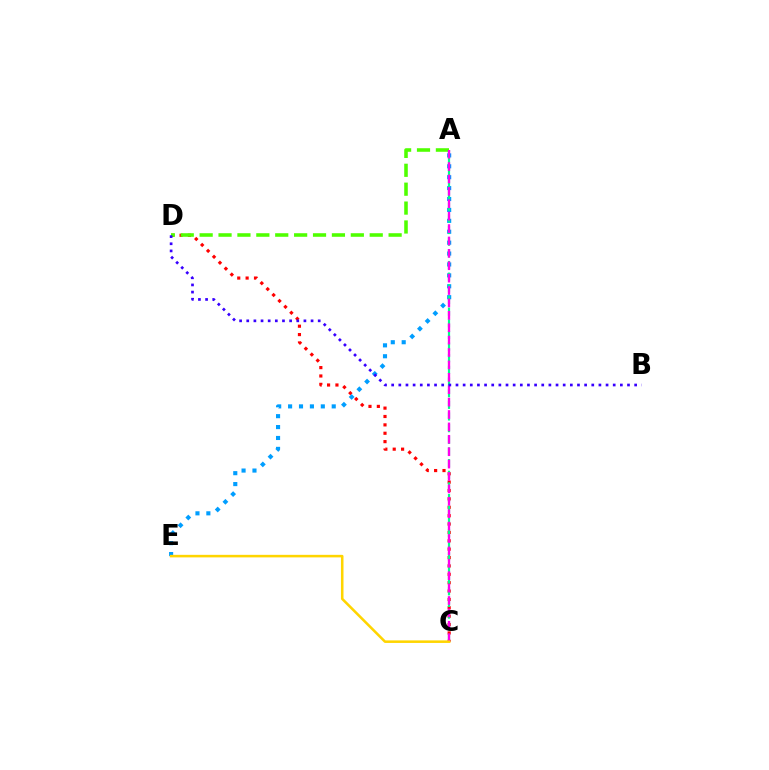{('C', 'D'): [{'color': '#ff0000', 'line_style': 'dotted', 'thickness': 2.28}], ('A', 'D'): [{'color': '#4fff00', 'line_style': 'dashed', 'thickness': 2.57}], ('A', 'E'): [{'color': '#009eff', 'line_style': 'dotted', 'thickness': 2.96}], ('A', 'C'): [{'color': '#00ff86', 'line_style': 'dashed', 'thickness': 1.58}, {'color': '#ff00ed', 'line_style': 'dashed', 'thickness': 1.68}], ('B', 'D'): [{'color': '#3700ff', 'line_style': 'dotted', 'thickness': 1.94}], ('C', 'E'): [{'color': '#ffd500', 'line_style': 'solid', 'thickness': 1.83}]}